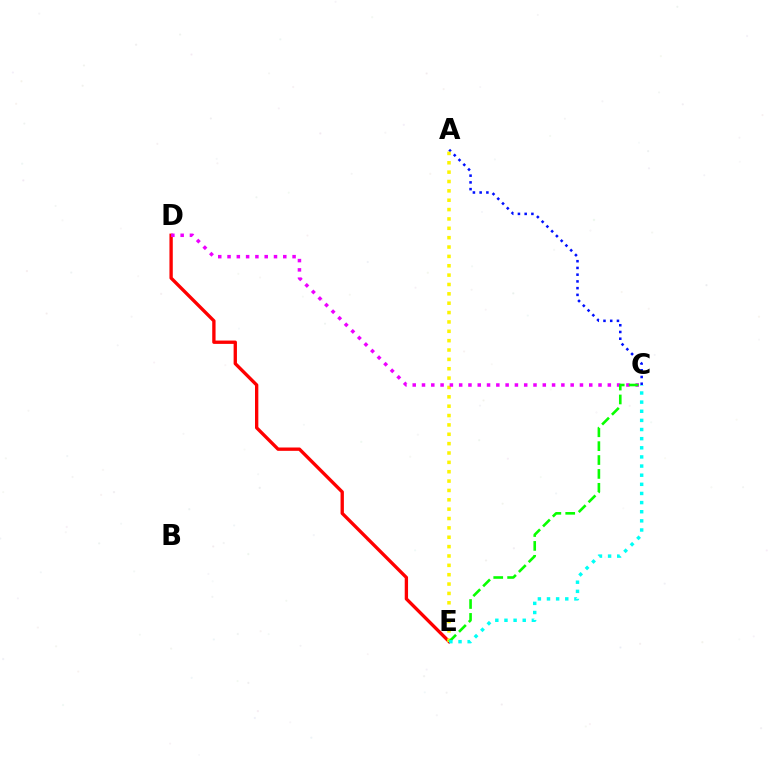{('A', 'C'): [{'color': '#0010ff', 'line_style': 'dotted', 'thickness': 1.83}], ('D', 'E'): [{'color': '#ff0000', 'line_style': 'solid', 'thickness': 2.4}], ('A', 'E'): [{'color': '#fcf500', 'line_style': 'dotted', 'thickness': 2.54}], ('C', 'D'): [{'color': '#ee00ff', 'line_style': 'dotted', 'thickness': 2.52}], ('C', 'E'): [{'color': '#08ff00', 'line_style': 'dashed', 'thickness': 1.89}, {'color': '#00fff6', 'line_style': 'dotted', 'thickness': 2.48}]}